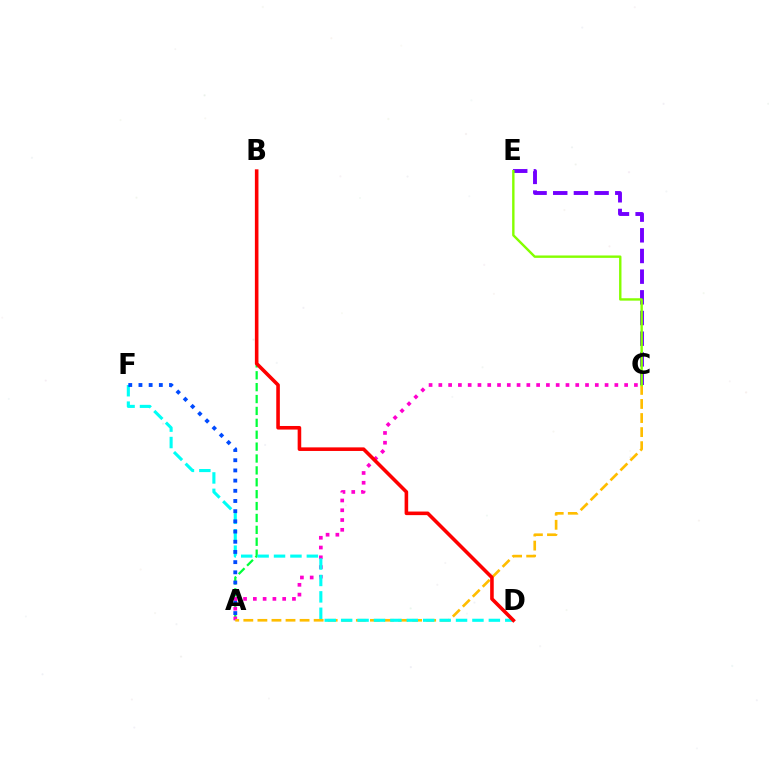{('A', 'B'): [{'color': '#00ff39', 'line_style': 'dashed', 'thickness': 1.62}], ('A', 'C'): [{'color': '#ff00cf', 'line_style': 'dotted', 'thickness': 2.66}, {'color': '#ffbd00', 'line_style': 'dashed', 'thickness': 1.91}], ('C', 'E'): [{'color': '#7200ff', 'line_style': 'dashed', 'thickness': 2.81}, {'color': '#84ff00', 'line_style': 'solid', 'thickness': 1.73}], ('D', 'F'): [{'color': '#00fff6', 'line_style': 'dashed', 'thickness': 2.23}], ('B', 'D'): [{'color': '#ff0000', 'line_style': 'solid', 'thickness': 2.58}], ('A', 'F'): [{'color': '#004bff', 'line_style': 'dotted', 'thickness': 2.77}]}